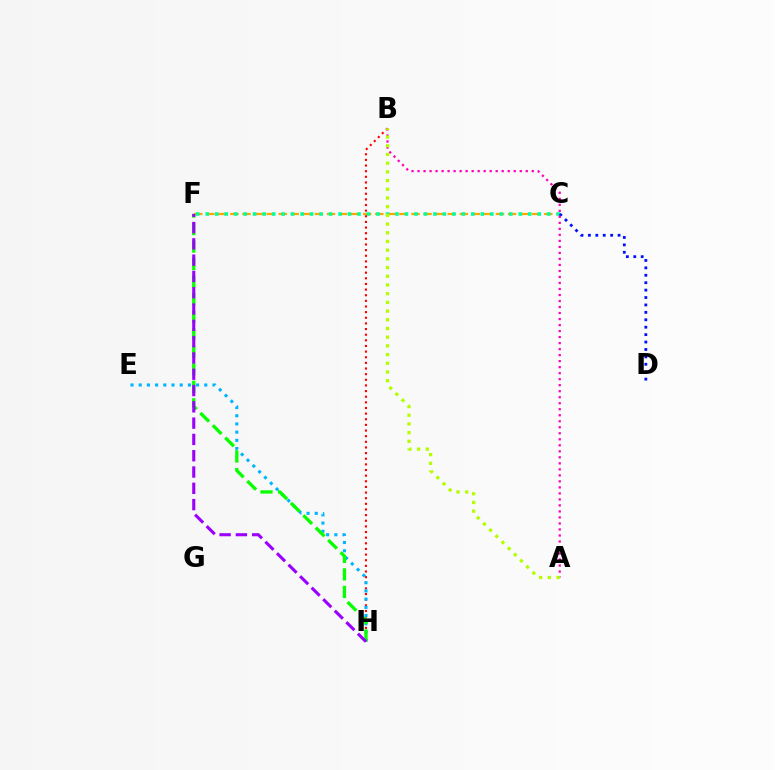{('C', 'F'): [{'color': '#ffa500', 'line_style': 'dashed', 'thickness': 1.64}, {'color': '#00ff9d', 'line_style': 'dotted', 'thickness': 2.58}], ('B', 'H'): [{'color': '#ff0000', 'line_style': 'dotted', 'thickness': 1.53}], ('C', 'D'): [{'color': '#0010ff', 'line_style': 'dotted', 'thickness': 2.02}], ('A', 'B'): [{'color': '#ff00bd', 'line_style': 'dotted', 'thickness': 1.63}, {'color': '#b3ff00', 'line_style': 'dotted', 'thickness': 2.36}], ('E', 'H'): [{'color': '#00b5ff', 'line_style': 'dotted', 'thickness': 2.23}], ('F', 'H'): [{'color': '#08ff00', 'line_style': 'dashed', 'thickness': 2.38}, {'color': '#9b00ff', 'line_style': 'dashed', 'thickness': 2.21}]}